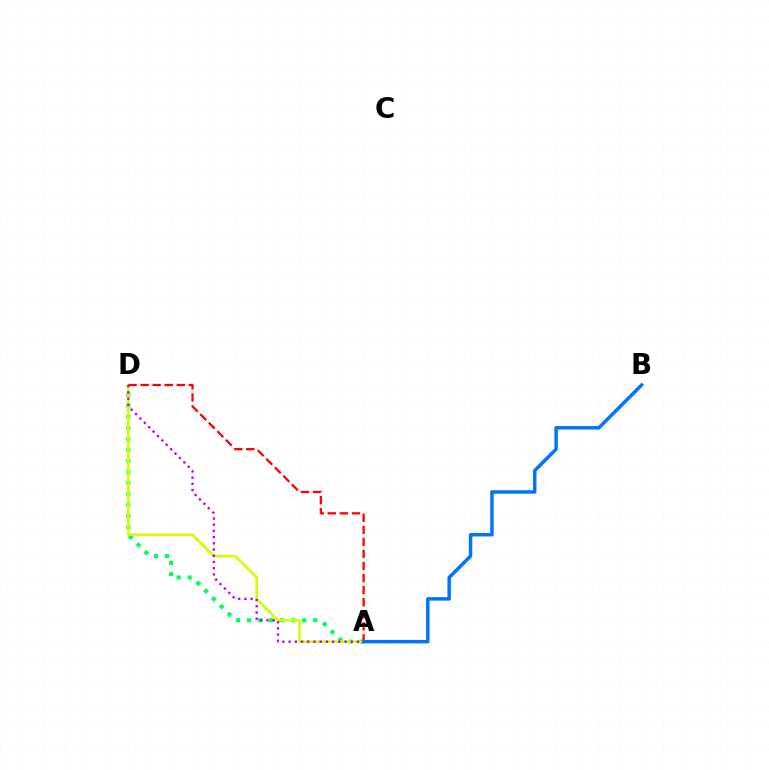{('A', 'D'): [{'color': '#00ff5c', 'line_style': 'dotted', 'thickness': 3.0}, {'color': '#d1ff00', 'line_style': 'solid', 'thickness': 1.91}, {'color': '#ff0000', 'line_style': 'dashed', 'thickness': 1.64}, {'color': '#b900ff', 'line_style': 'dotted', 'thickness': 1.69}], ('A', 'B'): [{'color': '#0074ff', 'line_style': 'solid', 'thickness': 2.5}]}